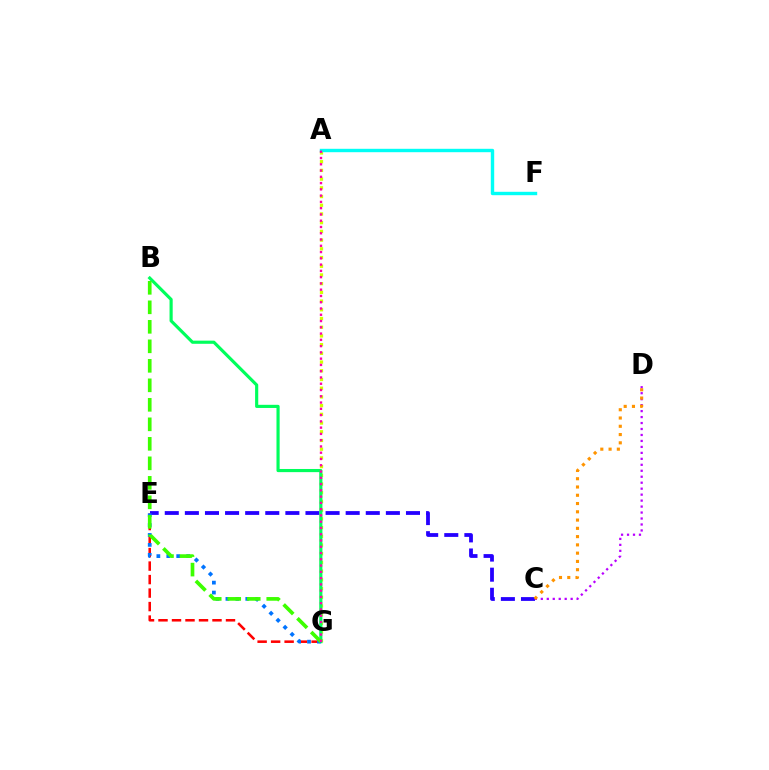{('C', 'E'): [{'color': '#2500ff', 'line_style': 'dashed', 'thickness': 2.73}], ('E', 'G'): [{'color': '#ff0000', 'line_style': 'dashed', 'thickness': 1.83}, {'color': '#0074ff', 'line_style': 'dotted', 'thickness': 2.7}], ('A', 'G'): [{'color': '#d1ff00', 'line_style': 'dotted', 'thickness': 2.37}, {'color': '#ff00ac', 'line_style': 'dotted', 'thickness': 1.7}], ('A', 'F'): [{'color': '#00fff6', 'line_style': 'solid', 'thickness': 2.45}], ('B', 'G'): [{'color': '#00ff5c', 'line_style': 'solid', 'thickness': 2.27}, {'color': '#3dff00', 'line_style': 'dashed', 'thickness': 2.65}], ('C', 'D'): [{'color': '#b900ff', 'line_style': 'dotted', 'thickness': 1.62}, {'color': '#ff9400', 'line_style': 'dotted', 'thickness': 2.25}]}